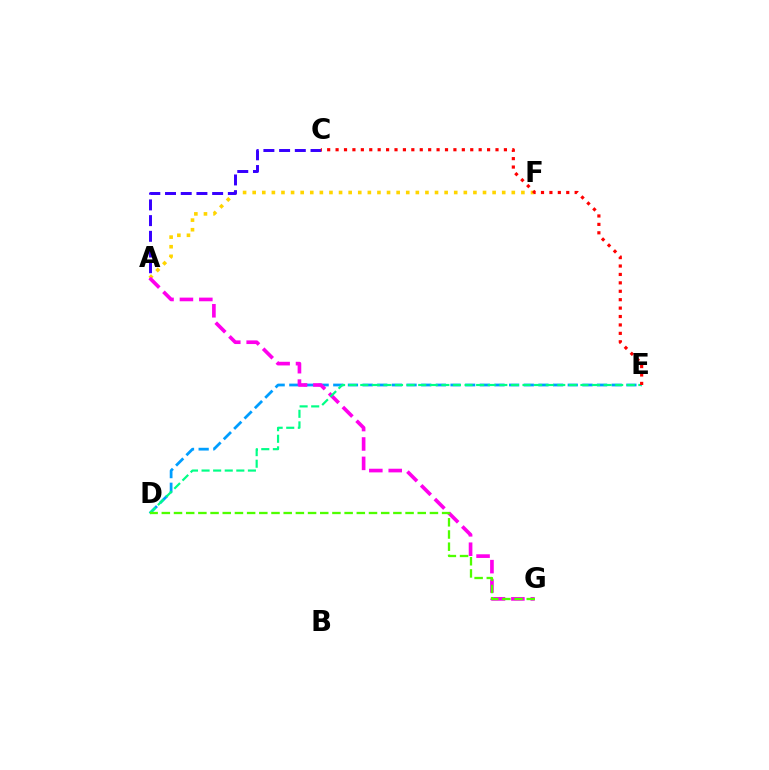{('A', 'F'): [{'color': '#ffd500', 'line_style': 'dotted', 'thickness': 2.61}], ('A', 'C'): [{'color': '#3700ff', 'line_style': 'dashed', 'thickness': 2.13}], ('D', 'E'): [{'color': '#009eff', 'line_style': 'dashed', 'thickness': 1.99}, {'color': '#00ff86', 'line_style': 'dashed', 'thickness': 1.57}], ('A', 'G'): [{'color': '#ff00ed', 'line_style': 'dashed', 'thickness': 2.64}], ('D', 'G'): [{'color': '#4fff00', 'line_style': 'dashed', 'thickness': 1.66}], ('C', 'E'): [{'color': '#ff0000', 'line_style': 'dotted', 'thickness': 2.29}]}